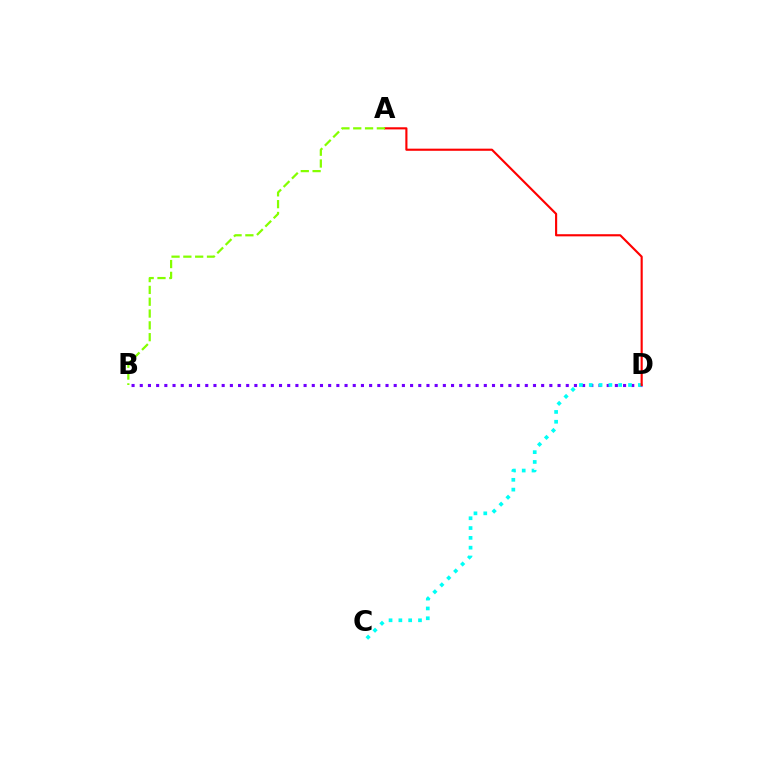{('B', 'D'): [{'color': '#7200ff', 'line_style': 'dotted', 'thickness': 2.23}], ('C', 'D'): [{'color': '#00fff6', 'line_style': 'dotted', 'thickness': 2.67}], ('A', 'D'): [{'color': '#ff0000', 'line_style': 'solid', 'thickness': 1.54}], ('A', 'B'): [{'color': '#84ff00', 'line_style': 'dashed', 'thickness': 1.6}]}